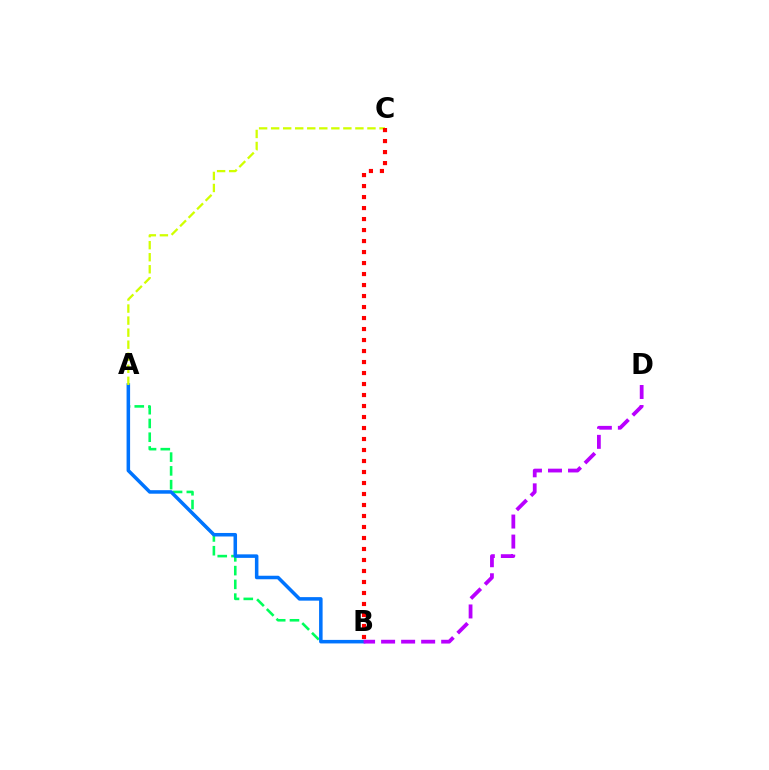{('A', 'B'): [{'color': '#00ff5c', 'line_style': 'dashed', 'thickness': 1.87}, {'color': '#0074ff', 'line_style': 'solid', 'thickness': 2.54}], ('B', 'D'): [{'color': '#b900ff', 'line_style': 'dashed', 'thickness': 2.72}], ('A', 'C'): [{'color': '#d1ff00', 'line_style': 'dashed', 'thickness': 1.64}], ('B', 'C'): [{'color': '#ff0000', 'line_style': 'dotted', 'thickness': 2.99}]}